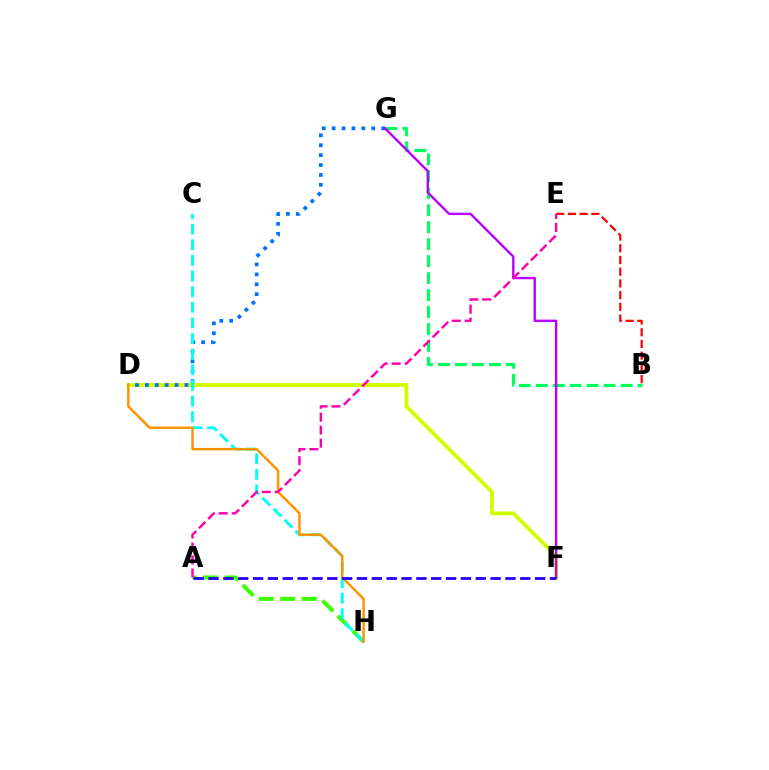{('D', 'F'): [{'color': '#d1ff00', 'line_style': 'solid', 'thickness': 2.76}], ('B', 'E'): [{'color': '#ff0000', 'line_style': 'dashed', 'thickness': 1.59}], ('B', 'G'): [{'color': '#00ff5c', 'line_style': 'dashed', 'thickness': 2.31}], ('A', 'H'): [{'color': '#3dff00', 'line_style': 'dashed', 'thickness': 2.92}], ('D', 'G'): [{'color': '#0074ff', 'line_style': 'dotted', 'thickness': 2.69}], ('C', 'H'): [{'color': '#00fff6', 'line_style': 'dashed', 'thickness': 2.12}], ('F', 'G'): [{'color': '#b900ff', 'line_style': 'solid', 'thickness': 1.72}], ('D', 'H'): [{'color': '#ff9400', 'line_style': 'solid', 'thickness': 1.79}], ('A', 'E'): [{'color': '#ff00ac', 'line_style': 'dashed', 'thickness': 1.76}], ('A', 'F'): [{'color': '#2500ff', 'line_style': 'dashed', 'thickness': 2.02}]}